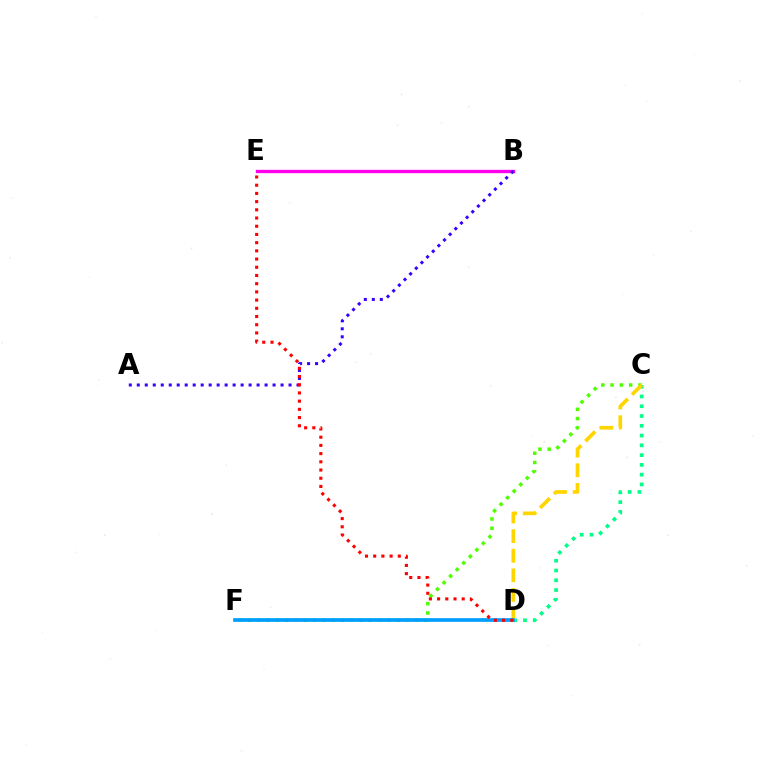{('C', 'D'): [{'color': '#00ff86', 'line_style': 'dotted', 'thickness': 2.66}, {'color': '#ffd500', 'line_style': 'dashed', 'thickness': 2.66}], ('B', 'E'): [{'color': '#ff00ed', 'line_style': 'solid', 'thickness': 2.41}], ('C', 'F'): [{'color': '#4fff00', 'line_style': 'dotted', 'thickness': 2.52}], ('A', 'B'): [{'color': '#3700ff', 'line_style': 'dotted', 'thickness': 2.17}], ('D', 'F'): [{'color': '#009eff', 'line_style': 'solid', 'thickness': 2.66}], ('D', 'E'): [{'color': '#ff0000', 'line_style': 'dotted', 'thickness': 2.23}]}